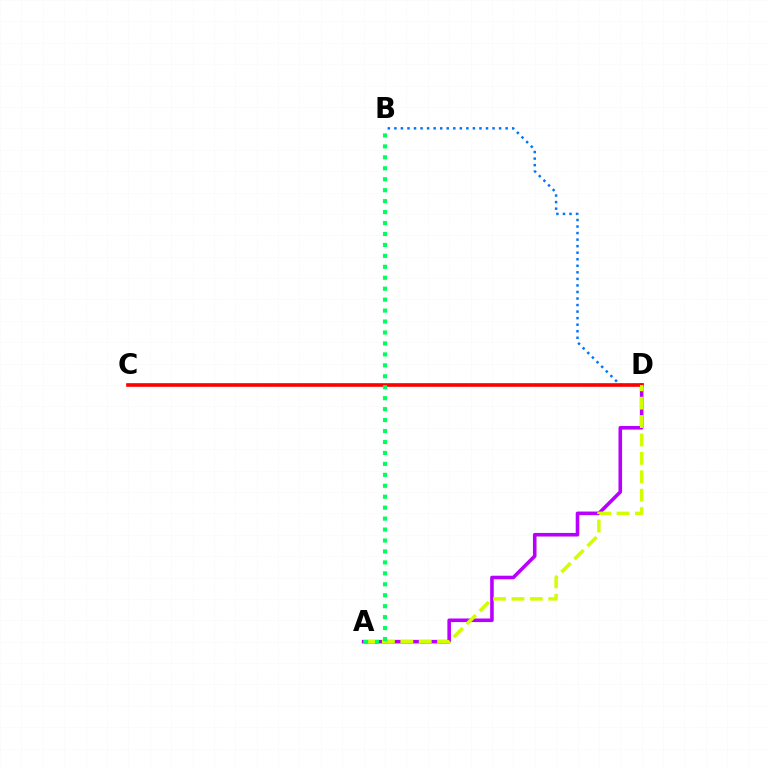{('A', 'D'): [{'color': '#b900ff', 'line_style': 'solid', 'thickness': 2.58}, {'color': '#d1ff00', 'line_style': 'dashed', 'thickness': 2.5}], ('B', 'D'): [{'color': '#0074ff', 'line_style': 'dotted', 'thickness': 1.78}], ('C', 'D'): [{'color': '#ff0000', 'line_style': 'solid', 'thickness': 2.62}], ('A', 'B'): [{'color': '#00ff5c', 'line_style': 'dotted', 'thickness': 2.97}]}